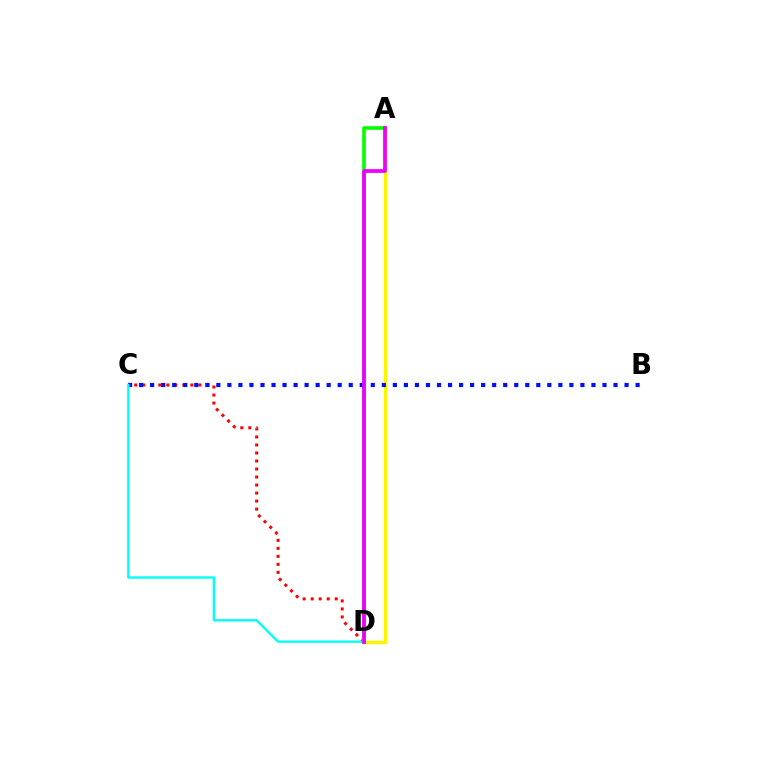{('A', 'D'): [{'color': '#fcf500', 'line_style': 'solid', 'thickness': 2.48}, {'color': '#08ff00', 'line_style': 'solid', 'thickness': 2.63}, {'color': '#ee00ff', 'line_style': 'solid', 'thickness': 2.68}], ('C', 'D'): [{'color': '#ff0000', 'line_style': 'dotted', 'thickness': 2.18}, {'color': '#00fff6', 'line_style': 'solid', 'thickness': 1.7}], ('B', 'C'): [{'color': '#0010ff', 'line_style': 'dotted', 'thickness': 3.0}]}